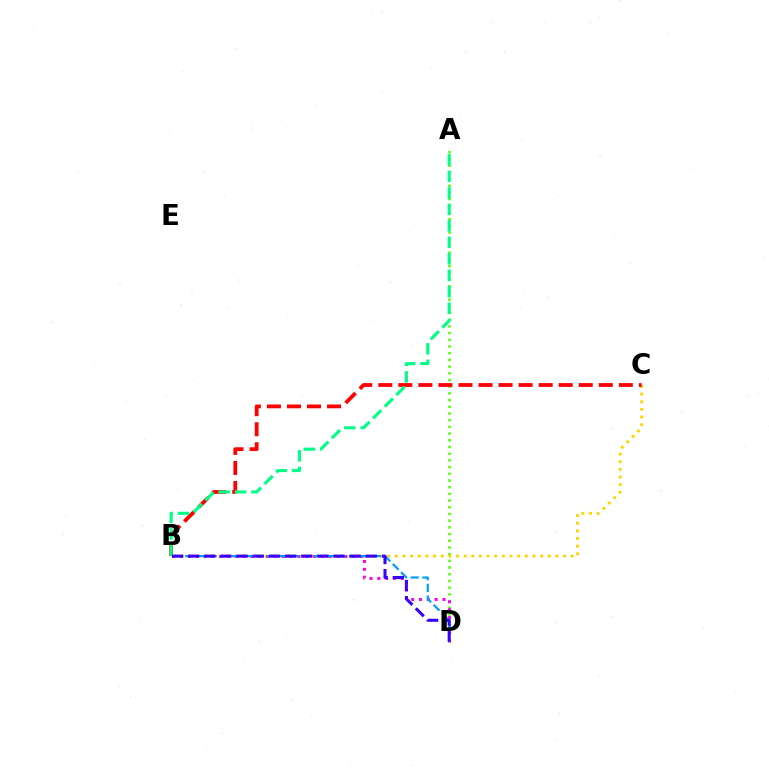{('A', 'D'): [{'color': '#4fff00', 'line_style': 'dotted', 'thickness': 1.82}], ('B', 'C'): [{'color': '#ffd500', 'line_style': 'dotted', 'thickness': 2.08}, {'color': '#ff0000', 'line_style': 'dashed', 'thickness': 2.72}], ('B', 'D'): [{'color': '#ff00ed', 'line_style': 'dotted', 'thickness': 2.13}, {'color': '#009eff', 'line_style': 'dashed', 'thickness': 1.59}, {'color': '#3700ff', 'line_style': 'dashed', 'thickness': 2.19}], ('A', 'B'): [{'color': '#00ff86', 'line_style': 'dashed', 'thickness': 2.24}]}